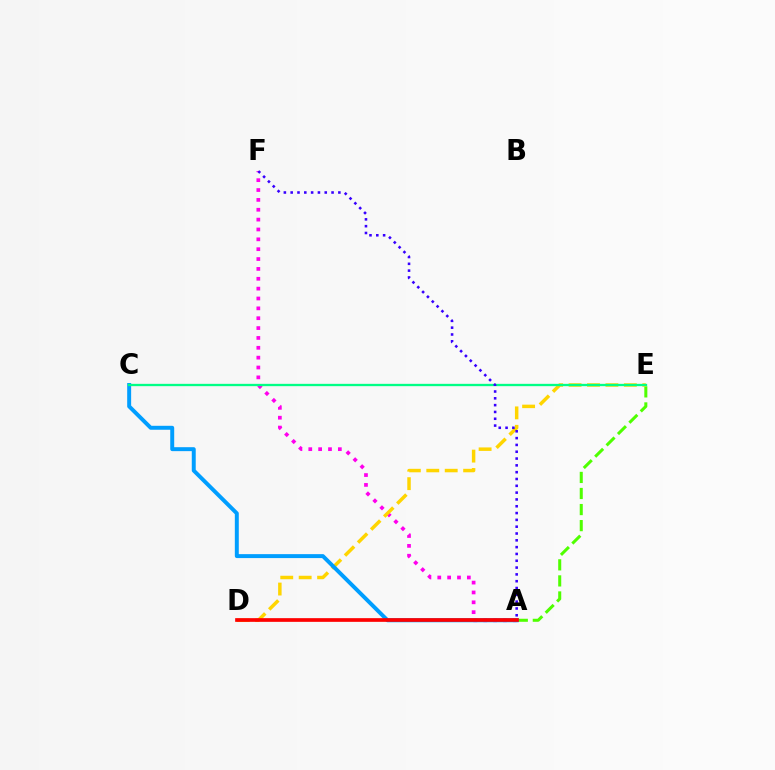{('A', 'E'): [{'color': '#4fff00', 'line_style': 'dashed', 'thickness': 2.18}], ('A', 'F'): [{'color': '#ff00ed', 'line_style': 'dotted', 'thickness': 2.68}, {'color': '#3700ff', 'line_style': 'dotted', 'thickness': 1.85}], ('D', 'E'): [{'color': '#ffd500', 'line_style': 'dashed', 'thickness': 2.5}], ('A', 'C'): [{'color': '#009eff', 'line_style': 'solid', 'thickness': 2.85}], ('C', 'E'): [{'color': '#00ff86', 'line_style': 'solid', 'thickness': 1.67}], ('A', 'D'): [{'color': '#ff0000', 'line_style': 'solid', 'thickness': 2.65}]}